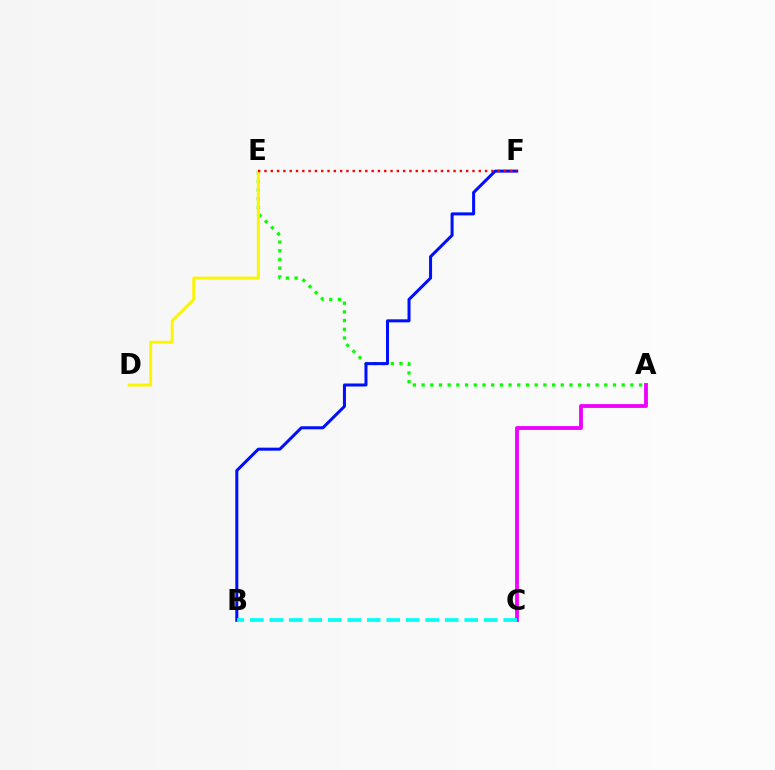{('A', 'E'): [{'color': '#08ff00', 'line_style': 'dotted', 'thickness': 2.36}], ('A', 'C'): [{'color': '#ee00ff', 'line_style': 'solid', 'thickness': 2.75}], ('B', 'F'): [{'color': '#0010ff', 'line_style': 'solid', 'thickness': 2.18}], ('D', 'E'): [{'color': '#fcf500', 'line_style': 'solid', 'thickness': 2.12}], ('E', 'F'): [{'color': '#ff0000', 'line_style': 'dotted', 'thickness': 1.71}], ('B', 'C'): [{'color': '#00fff6', 'line_style': 'dashed', 'thickness': 2.65}]}